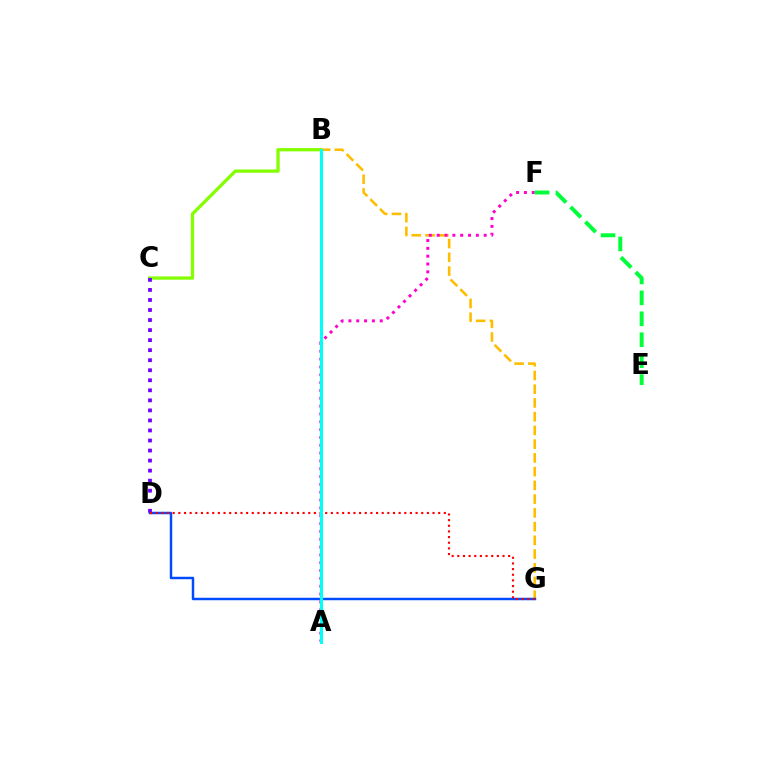{('B', 'C'): [{'color': '#84ff00', 'line_style': 'solid', 'thickness': 2.36}], ('B', 'G'): [{'color': '#ffbd00', 'line_style': 'dashed', 'thickness': 1.87}], ('D', 'G'): [{'color': '#004bff', 'line_style': 'solid', 'thickness': 1.78}, {'color': '#ff0000', 'line_style': 'dotted', 'thickness': 1.53}], ('C', 'D'): [{'color': '#7200ff', 'line_style': 'dotted', 'thickness': 2.73}], ('A', 'F'): [{'color': '#ff00cf', 'line_style': 'dotted', 'thickness': 2.13}], ('A', 'B'): [{'color': '#00fff6', 'line_style': 'solid', 'thickness': 2.23}], ('E', 'F'): [{'color': '#00ff39', 'line_style': 'dashed', 'thickness': 2.84}]}